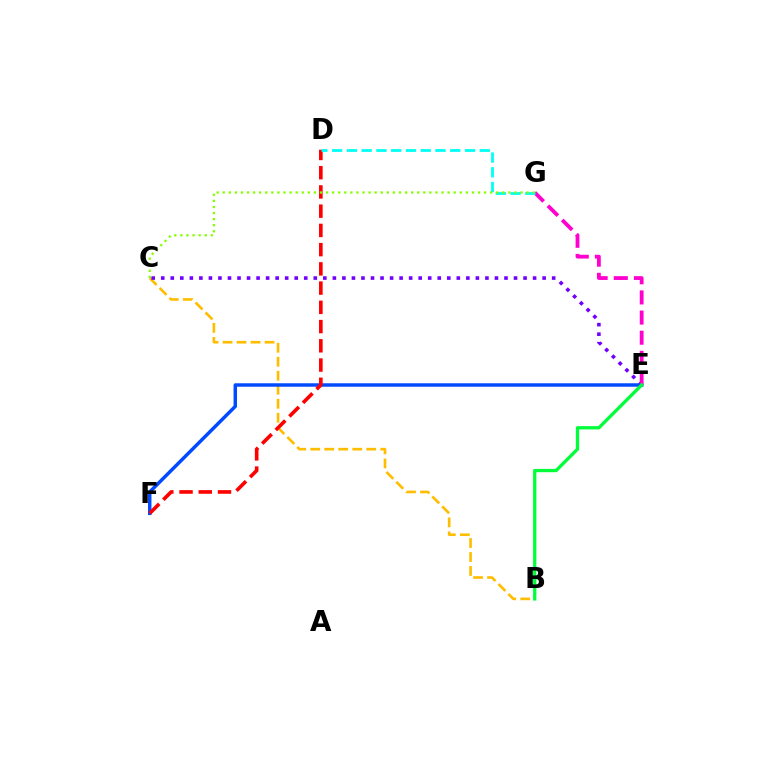{('B', 'C'): [{'color': '#ffbd00', 'line_style': 'dashed', 'thickness': 1.9}], ('C', 'E'): [{'color': '#7200ff', 'line_style': 'dotted', 'thickness': 2.59}], ('E', 'F'): [{'color': '#004bff', 'line_style': 'solid', 'thickness': 2.5}], ('D', 'F'): [{'color': '#ff0000', 'line_style': 'dashed', 'thickness': 2.61}], ('E', 'G'): [{'color': '#ff00cf', 'line_style': 'dashed', 'thickness': 2.74}], ('D', 'G'): [{'color': '#00fff6', 'line_style': 'dashed', 'thickness': 2.01}], ('B', 'E'): [{'color': '#00ff39', 'line_style': 'solid', 'thickness': 2.37}], ('C', 'G'): [{'color': '#84ff00', 'line_style': 'dotted', 'thickness': 1.65}]}